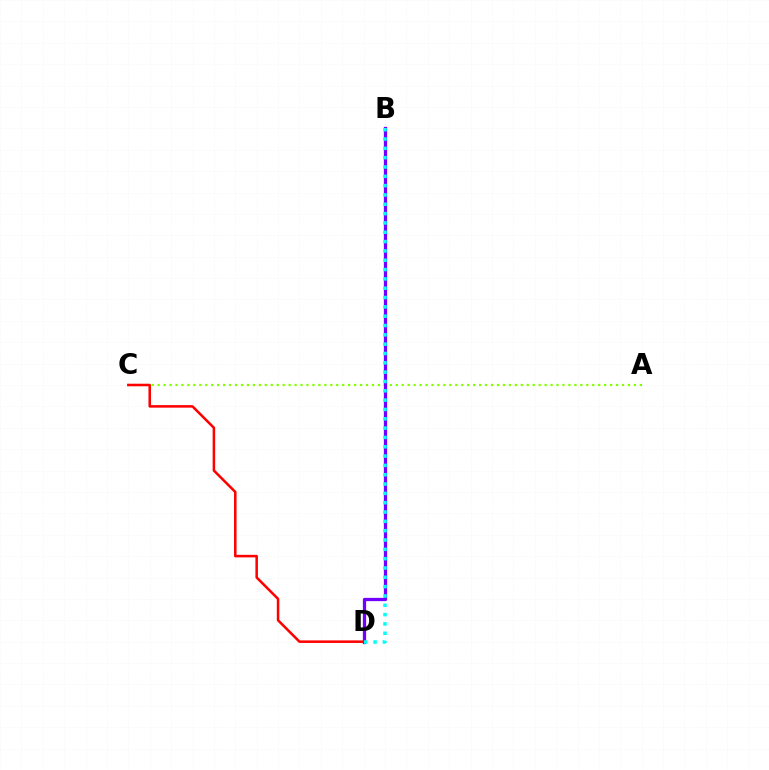{('A', 'C'): [{'color': '#84ff00', 'line_style': 'dotted', 'thickness': 1.62}], ('B', 'D'): [{'color': '#7200ff', 'line_style': 'solid', 'thickness': 2.36}, {'color': '#00fff6', 'line_style': 'dotted', 'thickness': 2.53}], ('C', 'D'): [{'color': '#ff0000', 'line_style': 'solid', 'thickness': 1.82}]}